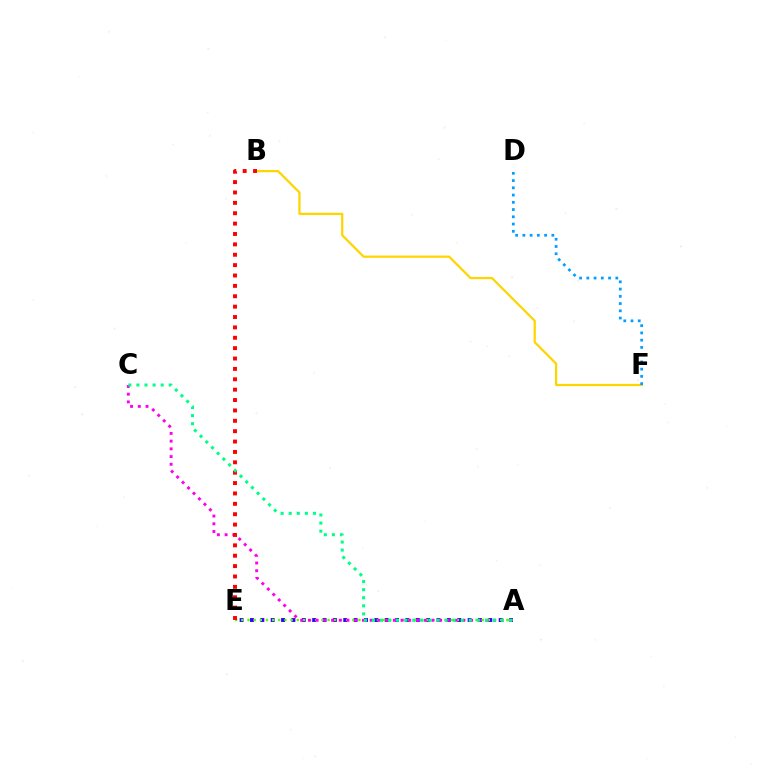{('A', 'E'): [{'color': '#3700ff', 'line_style': 'dotted', 'thickness': 2.82}, {'color': '#4fff00', 'line_style': 'dotted', 'thickness': 1.67}], ('B', 'F'): [{'color': '#ffd500', 'line_style': 'solid', 'thickness': 1.62}], ('A', 'C'): [{'color': '#ff00ed', 'line_style': 'dotted', 'thickness': 2.1}, {'color': '#00ff86', 'line_style': 'dotted', 'thickness': 2.19}], ('B', 'E'): [{'color': '#ff0000', 'line_style': 'dotted', 'thickness': 2.82}], ('D', 'F'): [{'color': '#009eff', 'line_style': 'dotted', 'thickness': 1.97}]}